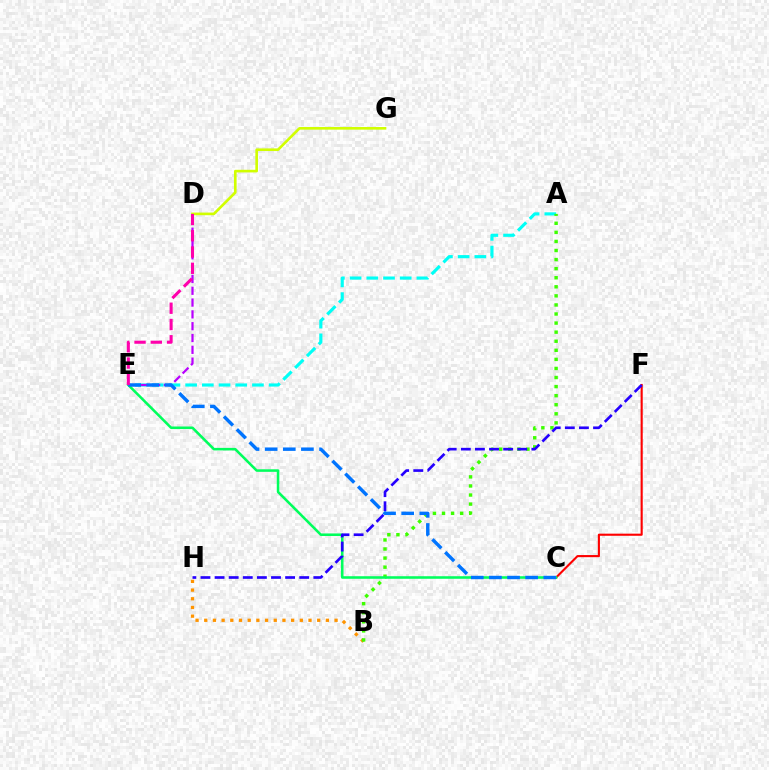{('C', 'F'): [{'color': '#ff0000', 'line_style': 'solid', 'thickness': 1.53}], ('B', 'H'): [{'color': '#ff9400', 'line_style': 'dotted', 'thickness': 2.36}], ('D', 'G'): [{'color': '#d1ff00', 'line_style': 'solid', 'thickness': 1.9}], ('A', 'E'): [{'color': '#00fff6', 'line_style': 'dashed', 'thickness': 2.27}], ('A', 'B'): [{'color': '#3dff00', 'line_style': 'dotted', 'thickness': 2.47}], ('C', 'E'): [{'color': '#00ff5c', 'line_style': 'solid', 'thickness': 1.84}, {'color': '#0074ff', 'line_style': 'dashed', 'thickness': 2.46}], ('F', 'H'): [{'color': '#2500ff', 'line_style': 'dashed', 'thickness': 1.92}], ('D', 'E'): [{'color': '#b900ff', 'line_style': 'dashed', 'thickness': 1.6}, {'color': '#ff00ac', 'line_style': 'dashed', 'thickness': 2.21}]}